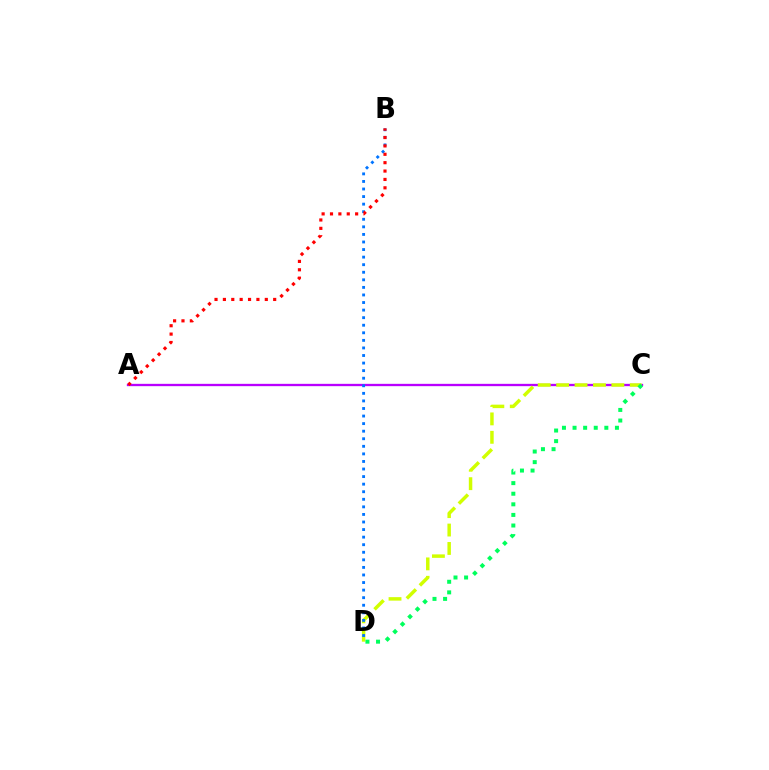{('A', 'C'): [{'color': '#b900ff', 'line_style': 'solid', 'thickness': 1.67}], ('C', 'D'): [{'color': '#d1ff00', 'line_style': 'dashed', 'thickness': 2.5}, {'color': '#00ff5c', 'line_style': 'dotted', 'thickness': 2.88}], ('B', 'D'): [{'color': '#0074ff', 'line_style': 'dotted', 'thickness': 2.06}], ('A', 'B'): [{'color': '#ff0000', 'line_style': 'dotted', 'thickness': 2.28}]}